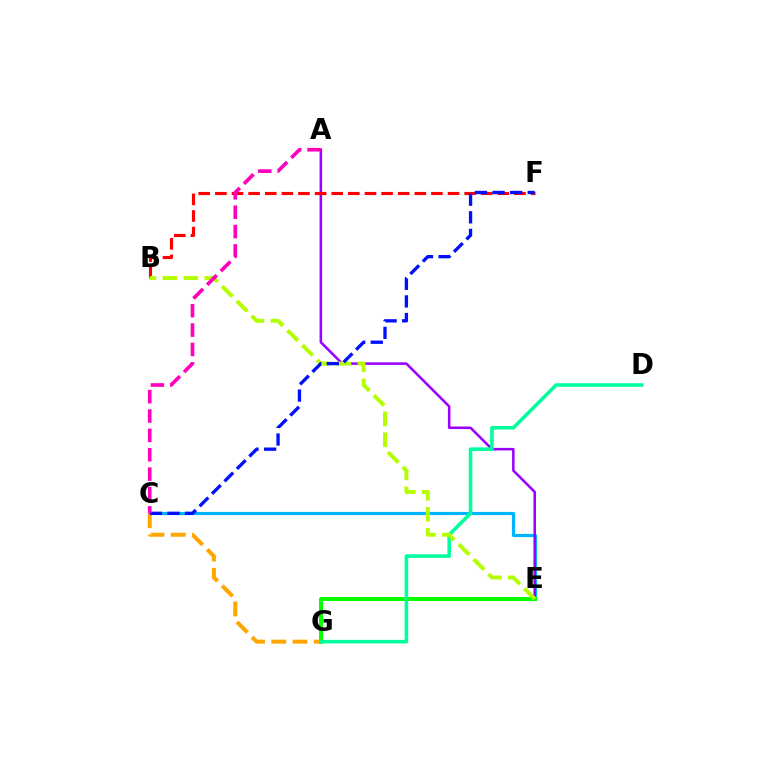{('C', 'E'): [{'color': '#00b5ff', 'line_style': 'solid', 'thickness': 2.27}], ('A', 'E'): [{'color': '#9b00ff', 'line_style': 'solid', 'thickness': 1.83}], ('E', 'G'): [{'color': '#08ff00', 'line_style': 'solid', 'thickness': 2.88}], ('C', 'G'): [{'color': '#ffa500', 'line_style': 'dashed', 'thickness': 2.89}], ('D', 'G'): [{'color': '#00ff9d', 'line_style': 'solid', 'thickness': 2.58}], ('B', 'F'): [{'color': '#ff0000', 'line_style': 'dashed', 'thickness': 2.26}], ('B', 'E'): [{'color': '#b3ff00', 'line_style': 'dashed', 'thickness': 2.85}], ('C', 'F'): [{'color': '#0010ff', 'line_style': 'dashed', 'thickness': 2.39}], ('A', 'C'): [{'color': '#ff00bd', 'line_style': 'dashed', 'thickness': 2.63}]}